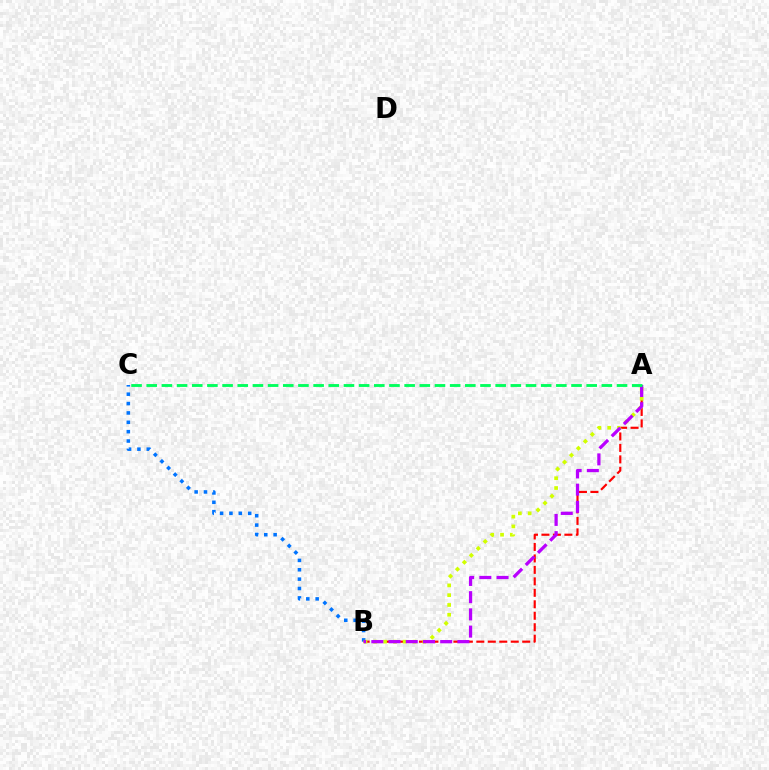{('B', 'C'): [{'color': '#0074ff', 'line_style': 'dotted', 'thickness': 2.54}], ('A', 'B'): [{'color': '#ff0000', 'line_style': 'dashed', 'thickness': 1.56}, {'color': '#d1ff00', 'line_style': 'dotted', 'thickness': 2.66}, {'color': '#b900ff', 'line_style': 'dashed', 'thickness': 2.34}], ('A', 'C'): [{'color': '#00ff5c', 'line_style': 'dashed', 'thickness': 2.06}]}